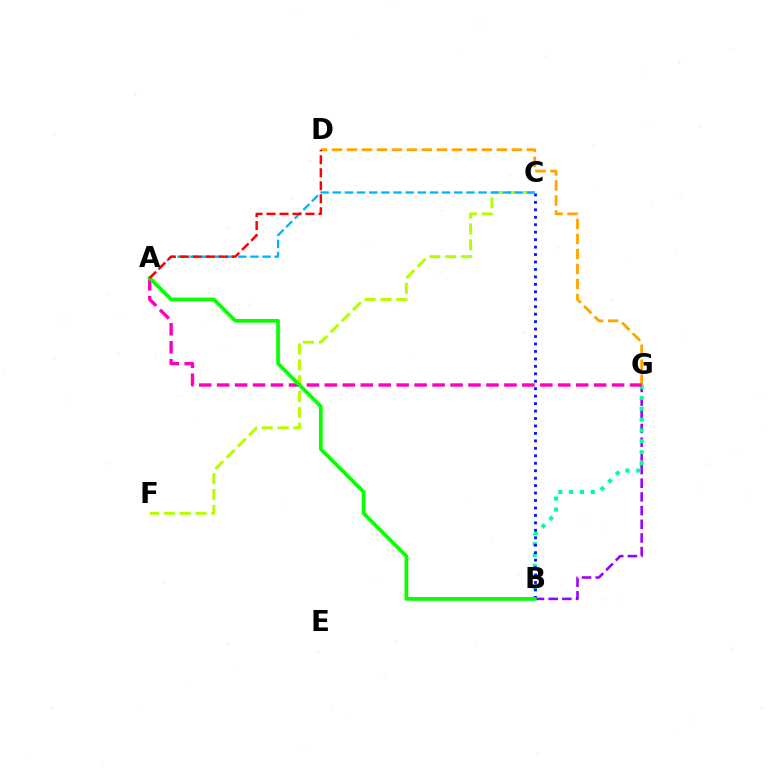{('B', 'G'): [{'color': '#9b00ff', 'line_style': 'dashed', 'thickness': 1.86}, {'color': '#00ff9d', 'line_style': 'dotted', 'thickness': 2.95}], ('D', 'G'): [{'color': '#ffa500', 'line_style': 'dashed', 'thickness': 2.04}], ('C', 'F'): [{'color': '#b3ff00', 'line_style': 'dashed', 'thickness': 2.15}], ('B', 'C'): [{'color': '#0010ff', 'line_style': 'dotted', 'thickness': 2.03}], ('A', 'C'): [{'color': '#00b5ff', 'line_style': 'dashed', 'thickness': 1.65}], ('A', 'G'): [{'color': '#ff00bd', 'line_style': 'dashed', 'thickness': 2.44}], ('A', 'B'): [{'color': '#08ff00', 'line_style': 'solid', 'thickness': 2.67}], ('A', 'D'): [{'color': '#ff0000', 'line_style': 'dashed', 'thickness': 1.76}]}